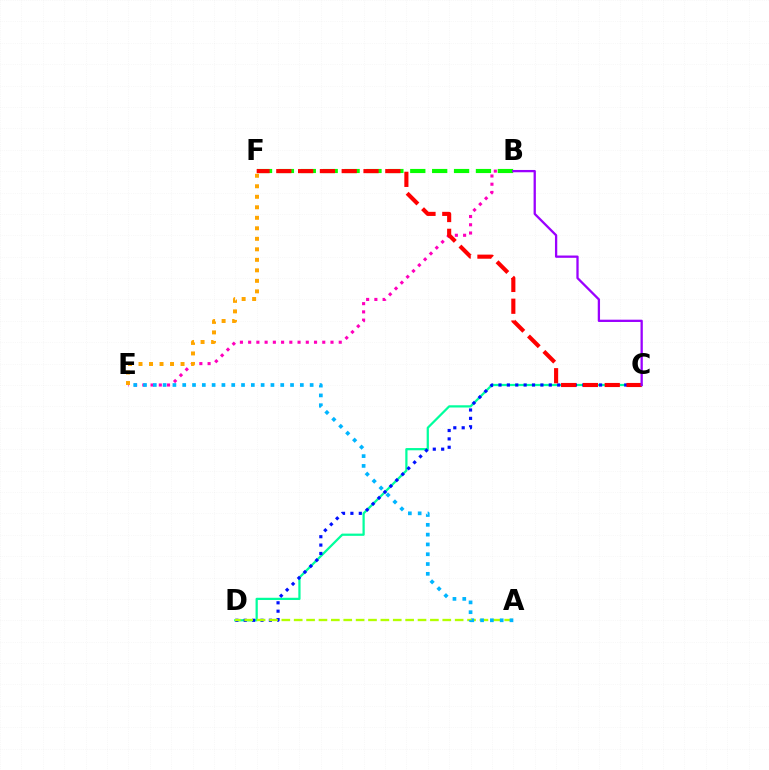{('C', 'D'): [{'color': '#00ff9d', 'line_style': 'solid', 'thickness': 1.61}, {'color': '#0010ff', 'line_style': 'dotted', 'thickness': 2.28}], ('B', 'E'): [{'color': '#ff00bd', 'line_style': 'dotted', 'thickness': 2.24}], ('B', 'F'): [{'color': '#08ff00', 'line_style': 'dashed', 'thickness': 2.97}], ('C', 'F'): [{'color': '#ff0000', 'line_style': 'dashed', 'thickness': 2.96}], ('B', 'C'): [{'color': '#9b00ff', 'line_style': 'solid', 'thickness': 1.65}], ('A', 'D'): [{'color': '#b3ff00', 'line_style': 'dashed', 'thickness': 1.68}], ('E', 'F'): [{'color': '#ffa500', 'line_style': 'dotted', 'thickness': 2.85}], ('A', 'E'): [{'color': '#00b5ff', 'line_style': 'dotted', 'thickness': 2.66}]}